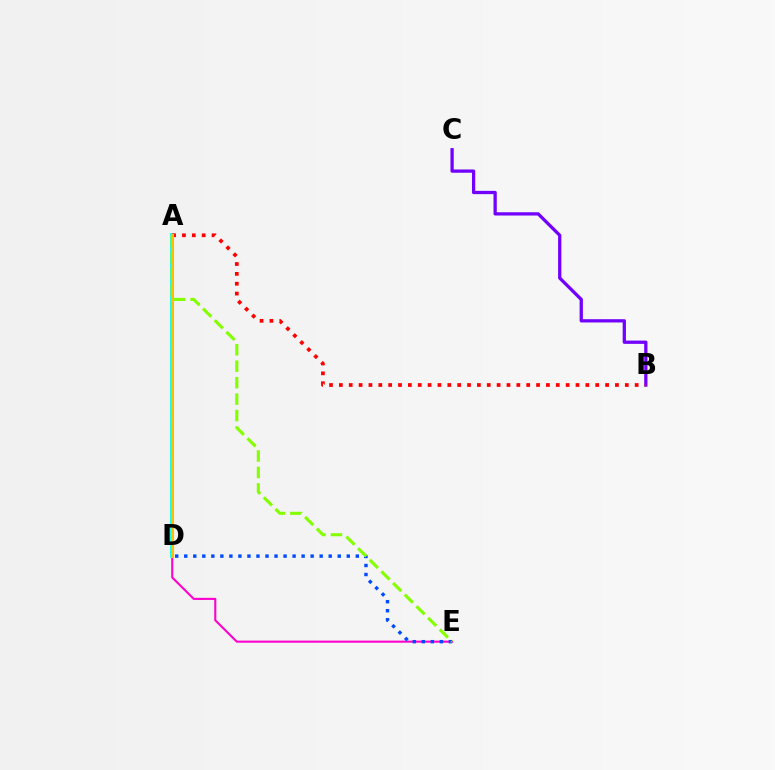{('D', 'E'): [{'color': '#ff00cf', 'line_style': 'solid', 'thickness': 1.51}, {'color': '#004bff', 'line_style': 'dotted', 'thickness': 2.45}], ('A', 'D'): [{'color': '#00fff6', 'line_style': 'solid', 'thickness': 2.73}, {'color': '#00ff39', 'line_style': 'dotted', 'thickness': 1.52}, {'color': '#ffbd00', 'line_style': 'solid', 'thickness': 2.23}], ('B', 'C'): [{'color': '#7200ff', 'line_style': 'solid', 'thickness': 2.36}], ('A', 'E'): [{'color': '#84ff00', 'line_style': 'dashed', 'thickness': 2.24}], ('A', 'B'): [{'color': '#ff0000', 'line_style': 'dotted', 'thickness': 2.68}]}